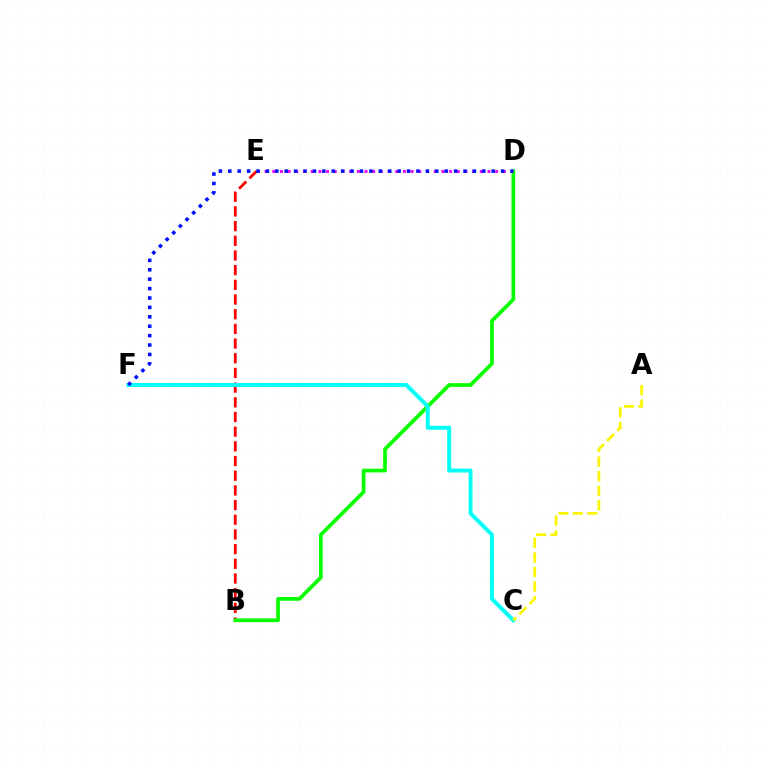{('B', 'E'): [{'color': '#ff0000', 'line_style': 'dashed', 'thickness': 1.99}], ('B', 'D'): [{'color': '#08ff00', 'line_style': 'solid', 'thickness': 2.67}], ('C', 'F'): [{'color': '#00fff6', 'line_style': 'solid', 'thickness': 2.84}], ('A', 'C'): [{'color': '#fcf500', 'line_style': 'dashed', 'thickness': 1.98}], ('D', 'E'): [{'color': '#ee00ff', 'line_style': 'dotted', 'thickness': 2.09}], ('D', 'F'): [{'color': '#0010ff', 'line_style': 'dotted', 'thickness': 2.56}]}